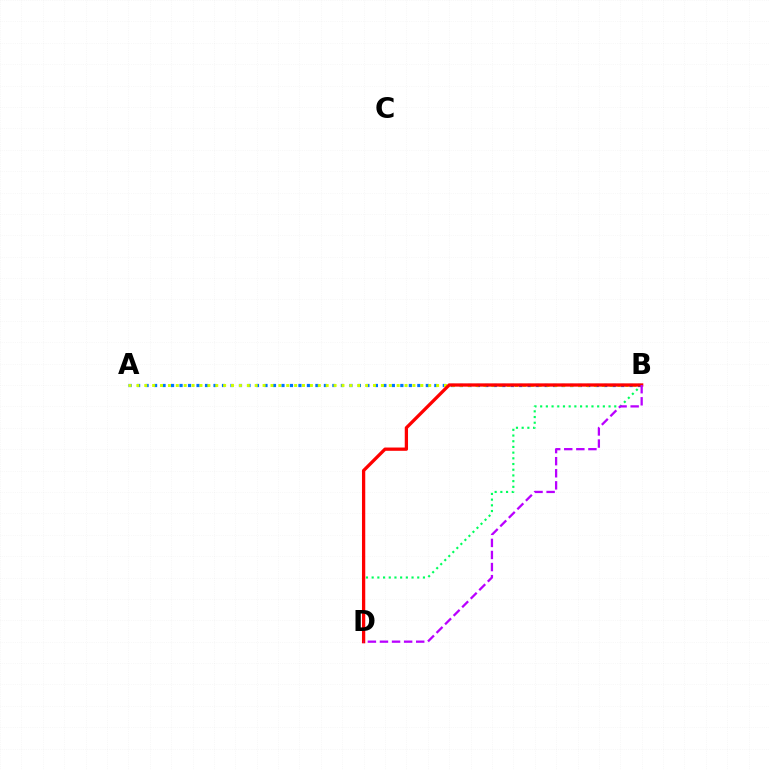{('A', 'B'): [{'color': '#0074ff', 'line_style': 'dotted', 'thickness': 2.31}, {'color': '#d1ff00', 'line_style': 'dotted', 'thickness': 2.14}], ('B', 'D'): [{'color': '#00ff5c', 'line_style': 'dotted', 'thickness': 1.55}, {'color': '#ff0000', 'line_style': 'solid', 'thickness': 2.36}, {'color': '#b900ff', 'line_style': 'dashed', 'thickness': 1.64}]}